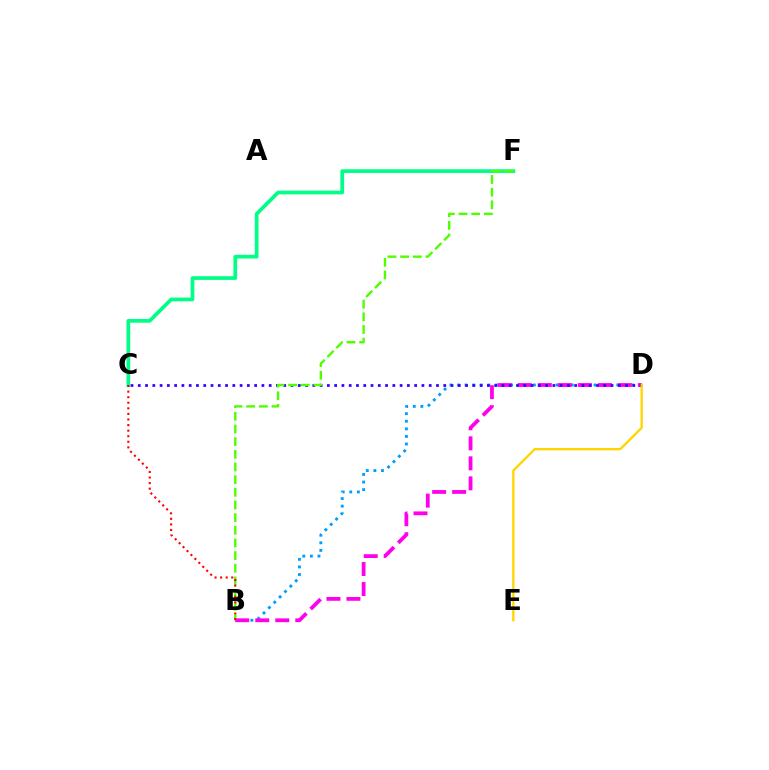{('B', 'D'): [{'color': '#009eff', 'line_style': 'dotted', 'thickness': 2.06}, {'color': '#ff00ed', 'line_style': 'dashed', 'thickness': 2.72}], ('C', 'F'): [{'color': '#00ff86', 'line_style': 'solid', 'thickness': 2.67}], ('C', 'D'): [{'color': '#3700ff', 'line_style': 'dotted', 'thickness': 1.98}], ('B', 'F'): [{'color': '#4fff00', 'line_style': 'dashed', 'thickness': 1.72}], ('B', 'C'): [{'color': '#ff0000', 'line_style': 'dotted', 'thickness': 1.51}], ('D', 'E'): [{'color': '#ffd500', 'line_style': 'solid', 'thickness': 1.67}]}